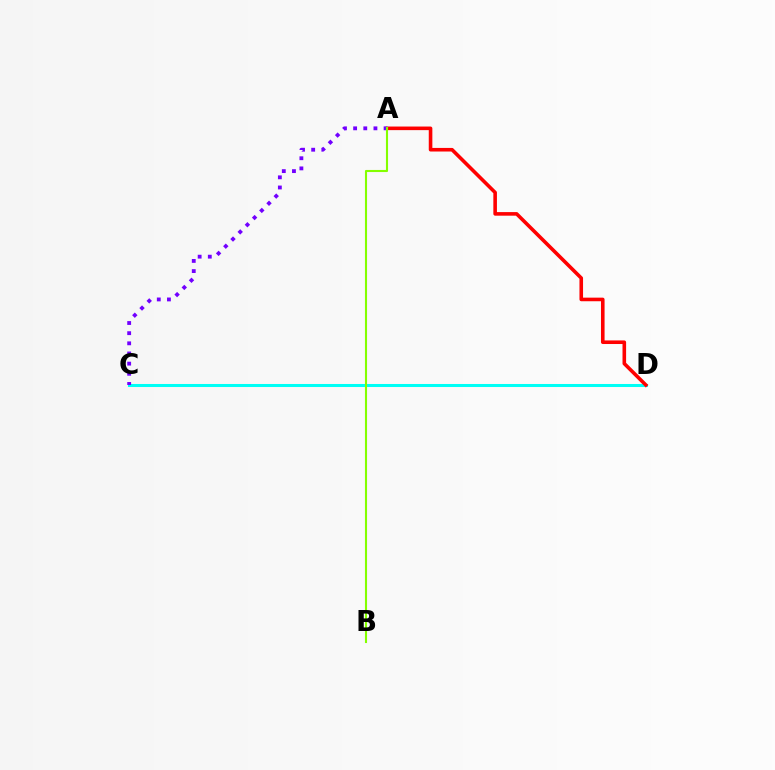{('C', 'D'): [{'color': '#00fff6', 'line_style': 'solid', 'thickness': 2.19}], ('A', 'D'): [{'color': '#ff0000', 'line_style': 'solid', 'thickness': 2.59}], ('A', 'C'): [{'color': '#7200ff', 'line_style': 'dotted', 'thickness': 2.76}], ('A', 'B'): [{'color': '#84ff00', 'line_style': 'solid', 'thickness': 1.51}]}